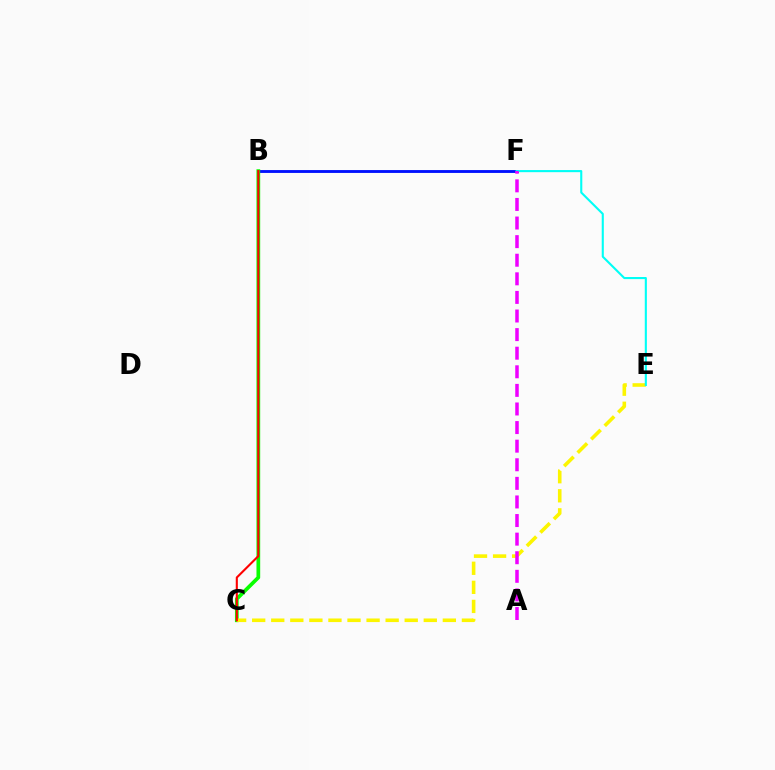{('B', 'F'): [{'color': '#0010ff', 'line_style': 'solid', 'thickness': 2.06}], ('B', 'C'): [{'color': '#08ff00', 'line_style': 'solid', 'thickness': 2.67}, {'color': '#ff0000', 'line_style': 'solid', 'thickness': 1.51}], ('C', 'E'): [{'color': '#fcf500', 'line_style': 'dashed', 'thickness': 2.59}], ('E', 'F'): [{'color': '#00fff6', 'line_style': 'solid', 'thickness': 1.51}], ('A', 'F'): [{'color': '#ee00ff', 'line_style': 'dashed', 'thickness': 2.53}]}